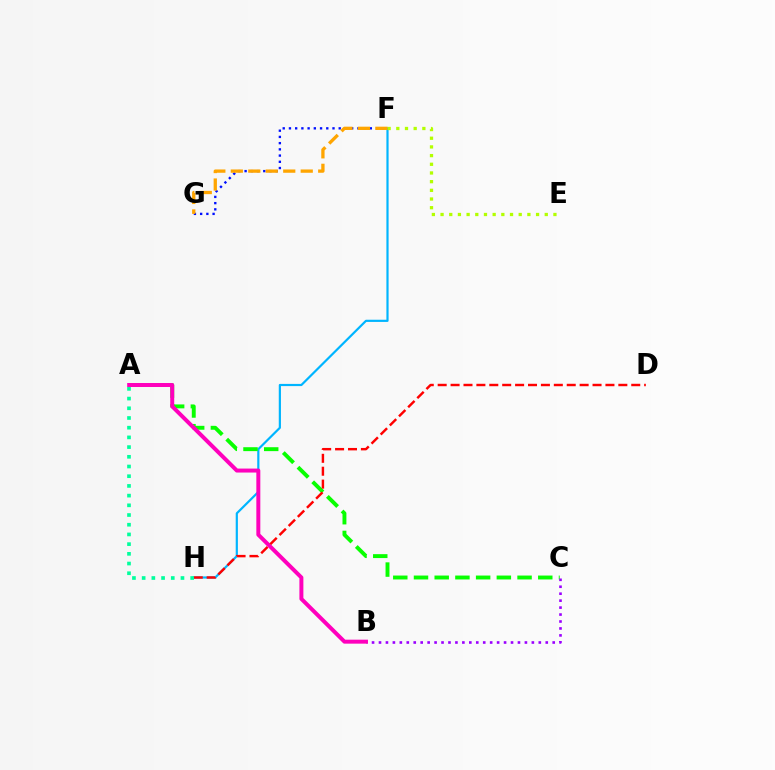{('F', 'H'): [{'color': '#00b5ff', 'line_style': 'solid', 'thickness': 1.58}], ('F', 'G'): [{'color': '#0010ff', 'line_style': 'dotted', 'thickness': 1.69}, {'color': '#ffa500', 'line_style': 'dashed', 'thickness': 2.37}], ('A', 'C'): [{'color': '#08ff00', 'line_style': 'dashed', 'thickness': 2.81}], ('B', 'C'): [{'color': '#9b00ff', 'line_style': 'dotted', 'thickness': 1.89}], ('A', 'B'): [{'color': '#ff00bd', 'line_style': 'solid', 'thickness': 2.86}], ('E', 'F'): [{'color': '#b3ff00', 'line_style': 'dotted', 'thickness': 2.36}], ('D', 'H'): [{'color': '#ff0000', 'line_style': 'dashed', 'thickness': 1.75}], ('A', 'H'): [{'color': '#00ff9d', 'line_style': 'dotted', 'thickness': 2.64}]}